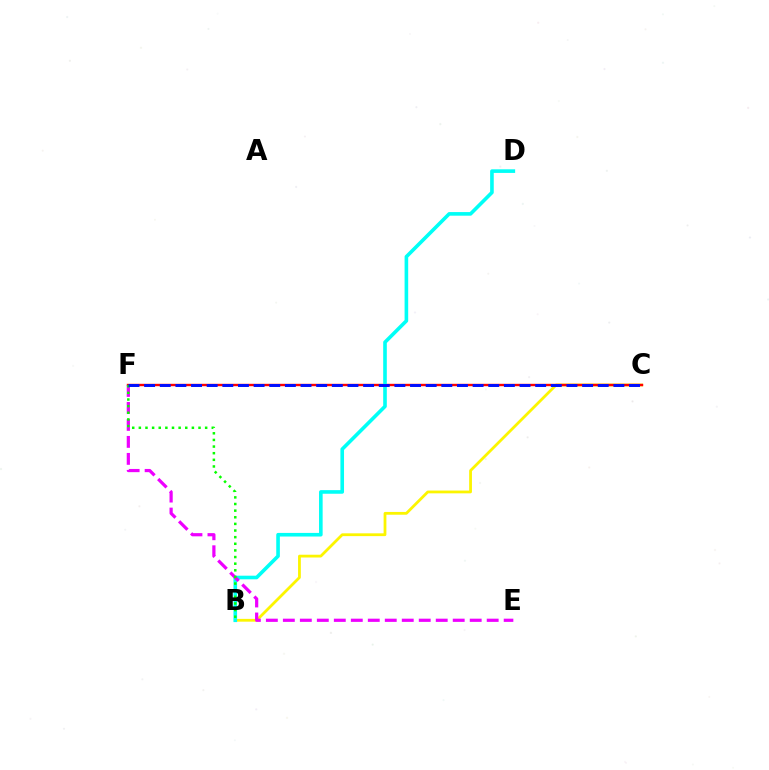{('B', 'C'): [{'color': '#fcf500', 'line_style': 'solid', 'thickness': 2.0}], ('C', 'F'): [{'color': '#ff0000', 'line_style': 'solid', 'thickness': 1.72}, {'color': '#0010ff', 'line_style': 'dashed', 'thickness': 2.13}], ('B', 'D'): [{'color': '#00fff6', 'line_style': 'solid', 'thickness': 2.6}], ('E', 'F'): [{'color': '#ee00ff', 'line_style': 'dashed', 'thickness': 2.31}], ('B', 'F'): [{'color': '#08ff00', 'line_style': 'dotted', 'thickness': 1.8}]}